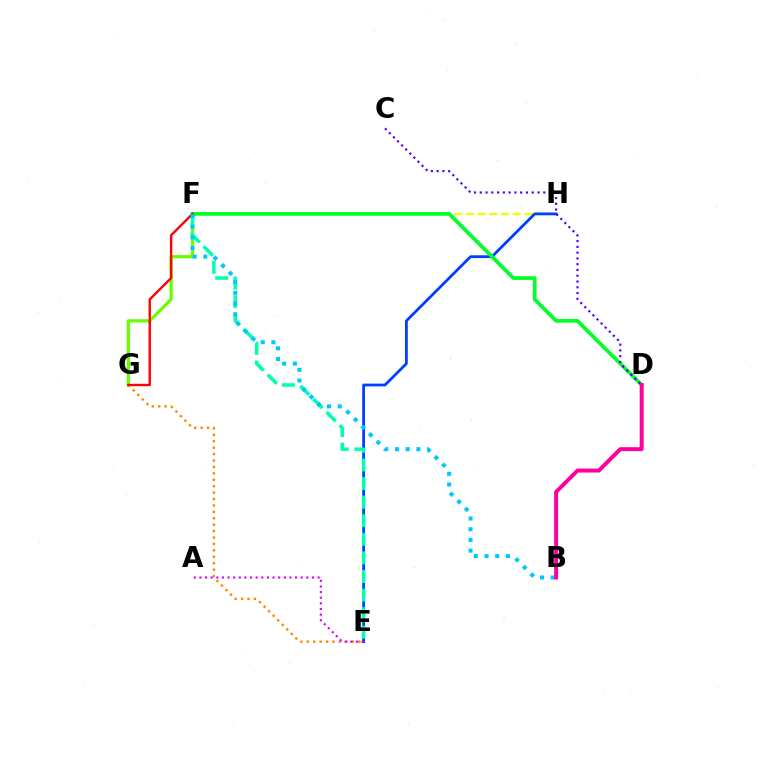{('E', 'G'): [{'color': '#ff8800', 'line_style': 'dotted', 'thickness': 1.74}], ('F', 'H'): [{'color': '#eeff00', 'line_style': 'dashed', 'thickness': 1.59}], ('F', 'G'): [{'color': '#66ff00', 'line_style': 'solid', 'thickness': 2.3}, {'color': '#ff0000', 'line_style': 'solid', 'thickness': 1.72}], ('E', 'H'): [{'color': '#003fff', 'line_style': 'solid', 'thickness': 2.0}], ('E', 'F'): [{'color': '#00ffaf', 'line_style': 'dashed', 'thickness': 2.52}], ('D', 'F'): [{'color': '#00ff27', 'line_style': 'solid', 'thickness': 2.67}], ('B', 'F'): [{'color': '#00c7ff', 'line_style': 'dotted', 'thickness': 2.91}], ('C', 'D'): [{'color': '#4f00ff', 'line_style': 'dotted', 'thickness': 1.57}], ('B', 'D'): [{'color': '#ff00a0', 'line_style': 'solid', 'thickness': 2.85}], ('A', 'E'): [{'color': '#d600ff', 'line_style': 'dotted', 'thickness': 1.53}]}